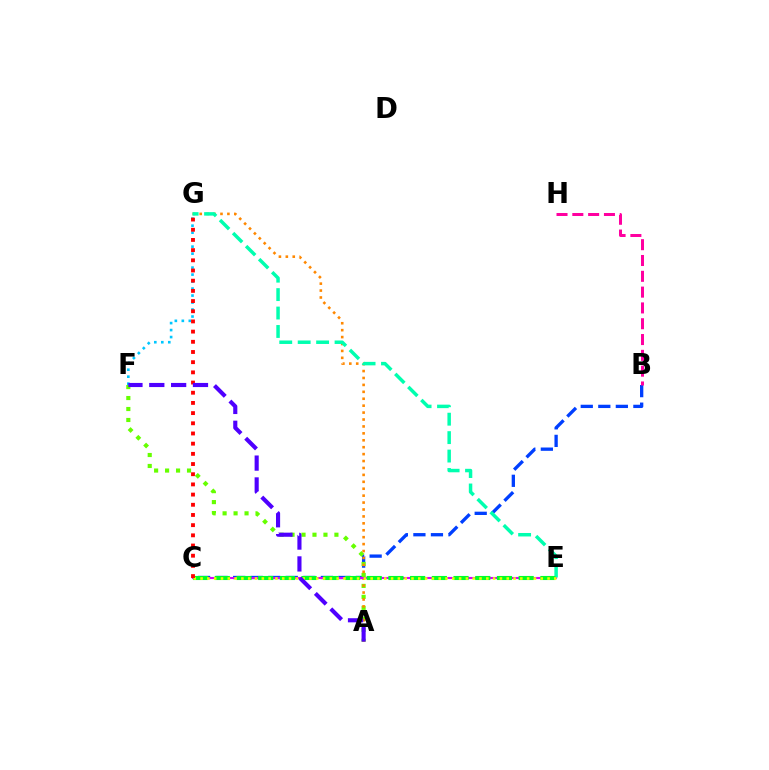{('B', 'C'): [{'color': '#003fff', 'line_style': 'dashed', 'thickness': 2.38}], ('A', 'F'): [{'color': '#66ff00', 'line_style': 'dotted', 'thickness': 2.98}, {'color': '#4f00ff', 'line_style': 'dashed', 'thickness': 2.97}], ('B', 'H'): [{'color': '#ff00a0', 'line_style': 'dashed', 'thickness': 2.15}], ('A', 'G'): [{'color': '#ff8800', 'line_style': 'dotted', 'thickness': 1.88}], ('C', 'E'): [{'color': '#d600ff', 'line_style': 'solid', 'thickness': 1.52}, {'color': '#00ff27', 'line_style': 'dashed', 'thickness': 2.95}, {'color': '#eeff00', 'line_style': 'dotted', 'thickness': 1.85}], ('E', 'G'): [{'color': '#00ffaf', 'line_style': 'dashed', 'thickness': 2.5}], ('F', 'G'): [{'color': '#00c7ff', 'line_style': 'dotted', 'thickness': 1.9}], ('C', 'G'): [{'color': '#ff0000', 'line_style': 'dotted', 'thickness': 2.77}]}